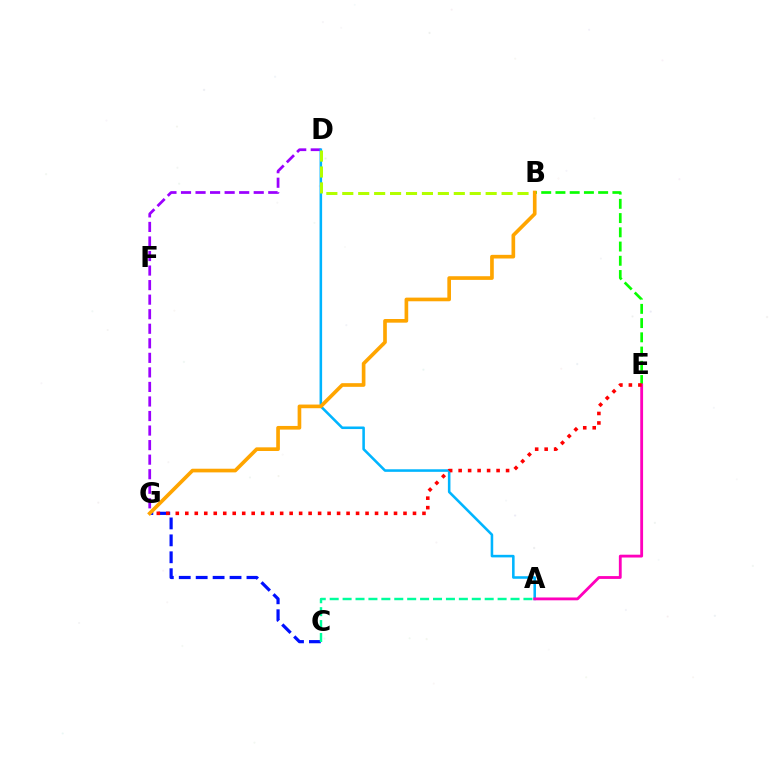{('C', 'G'): [{'color': '#0010ff', 'line_style': 'dashed', 'thickness': 2.3}], ('B', 'E'): [{'color': '#08ff00', 'line_style': 'dashed', 'thickness': 1.93}], ('D', 'G'): [{'color': '#9b00ff', 'line_style': 'dashed', 'thickness': 1.98}], ('A', 'D'): [{'color': '#00b5ff', 'line_style': 'solid', 'thickness': 1.85}], ('A', 'E'): [{'color': '#ff00bd', 'line_style': 'solid', 'thickness': 2.04}], ('B', 'D'): [{'color': '#b3ff00', 'line_style': 'dashed', 'thickness': 2.16}], ('A', 'C'): [{'color': '#00ff9d', 'line_style': 'dashed', 'thickness': 1.75}], ('E', 'G'): [{'color': '#ff0000', 'line_style': 'dotted', 'thickness': 2.58}], ('B', 'G'): [{'color': '#ffa500', 'line_style': 'solid', 'thickness': 2.64}]}